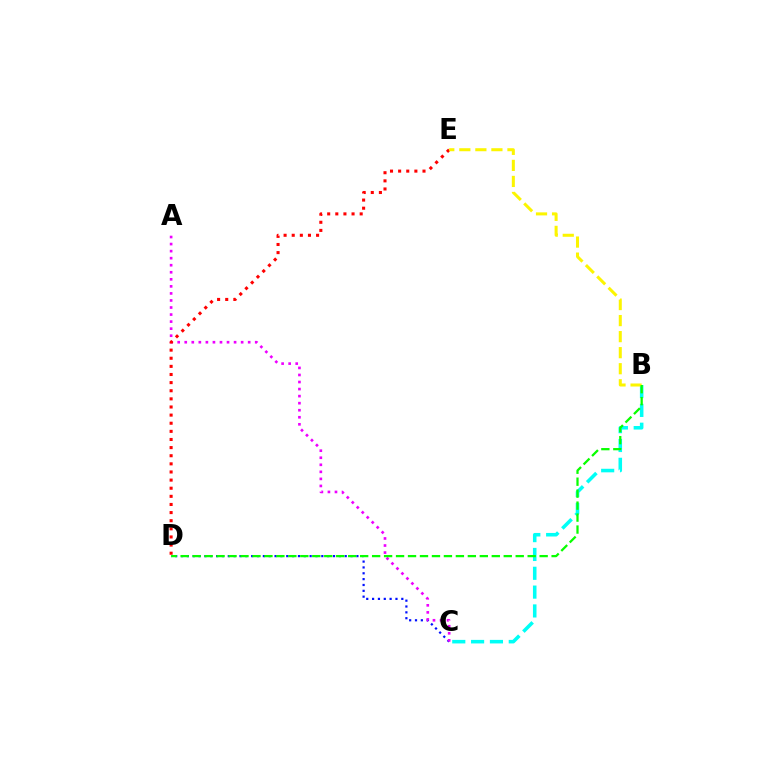{('B', 'C'): [{'color': '#00fff6', 'line_style': 'dashed', 'thickness': 2.56}], ('C', 'D'): [{'color': '#0010ff', 'line_style': 'dotted', 'thickness': 1.59}], ('A', 'C'): [{'color': '#ee00ff', 'line_style': 'dotted', 'thickness': 1.92}], ('D', 'E'): [{'color': '#ff0000', 'line_style': 'dotted', 'thickness': 2.21}], ('B', 'E'): [{'color': '#fcf500', 'line_style': 'dashed', 'thickness': 2.18}], ('B', 'D'): [{'color': '#08ff00', 'line_style': 'dashed', 'thickness': 1.63}]}